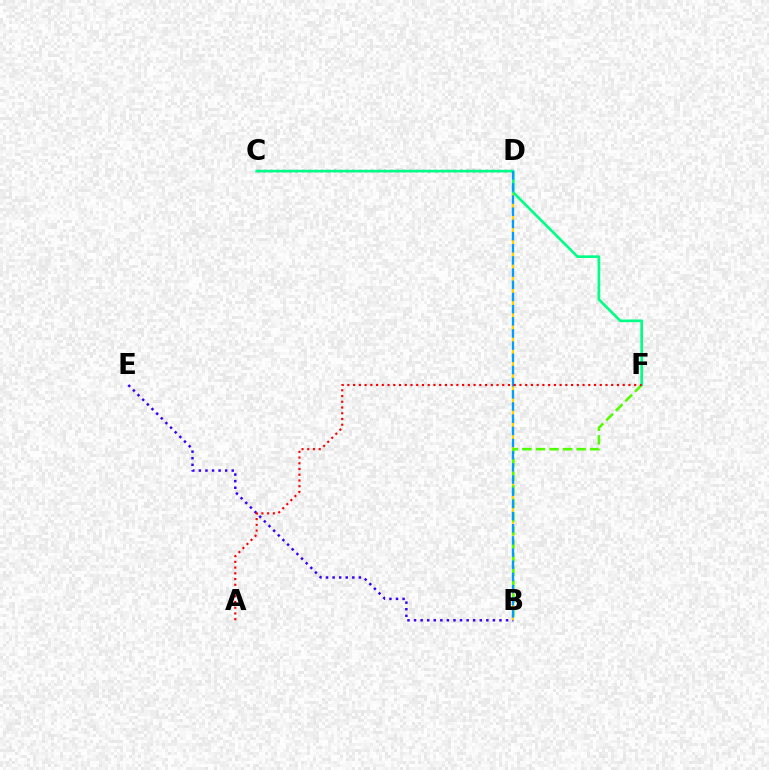{('B', 'E'): [{'color': '#3700ff', 'line_style': 'dotted', 'thickness': 1.79}], ('C', 'D'): [{'color': '#ff00ed', 'line_style': 'dotted', 'thickness': 1.72}], ('B', 'D'): [{'color': '#ffd500', 'line_style': 'dashed', 'thickness': 1.63}, {'color': '#009eff', 'line_style': 'dashed', 'thickness': 1.65}], ('B', 'F'): [{'color': '#4fff00', 'line_style': 'dashed', 'thickness': 1.84}], ('C', 'F'): [{'color': '#00ff86', 'line_style': 'solid', 'thickness': 1.92}], ('A', 'F'): [{'color': '#ff0000', 'line_style': 'dotted', 'thickness': 1.56}]}